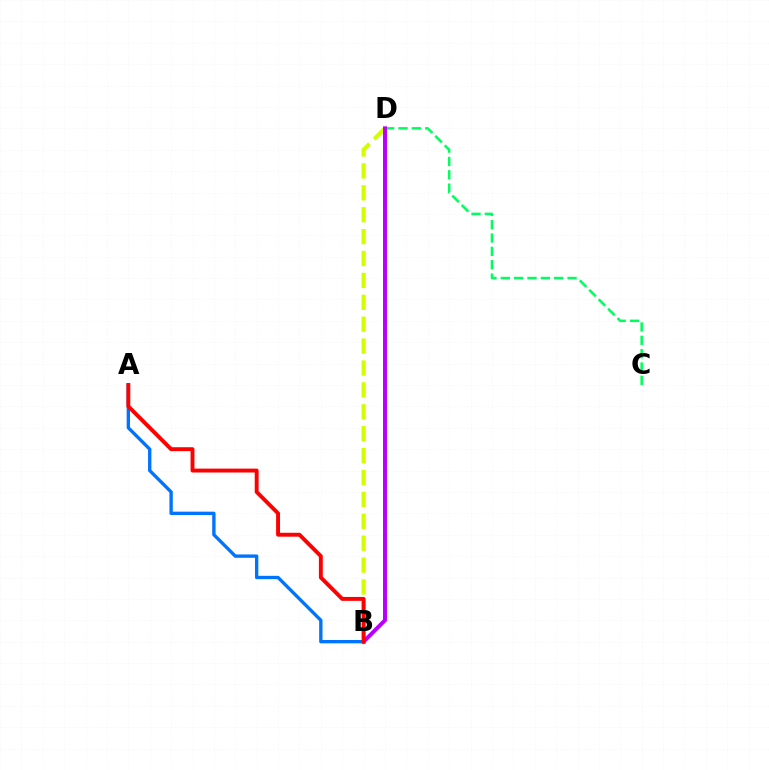{('B', 'D'): [{'color': '#d1ff00', 'line_style': 'dashed', 'thickness': 2.98}, {'color': '#b900ff', 'line_style': 'solid', 'thickness': 2.86}], ('C', 'D'): [{'color': '#00ff5c', 'line_style': 'dashed', 'thickness': 1.81}], ('A', 'B'): [{'color': '#0074ff', 'line_style': 'solid', 'thickness': 2.41}, {'color': '#ff0000', 'line_style': 'solid', 'thickness': 2.81}]}